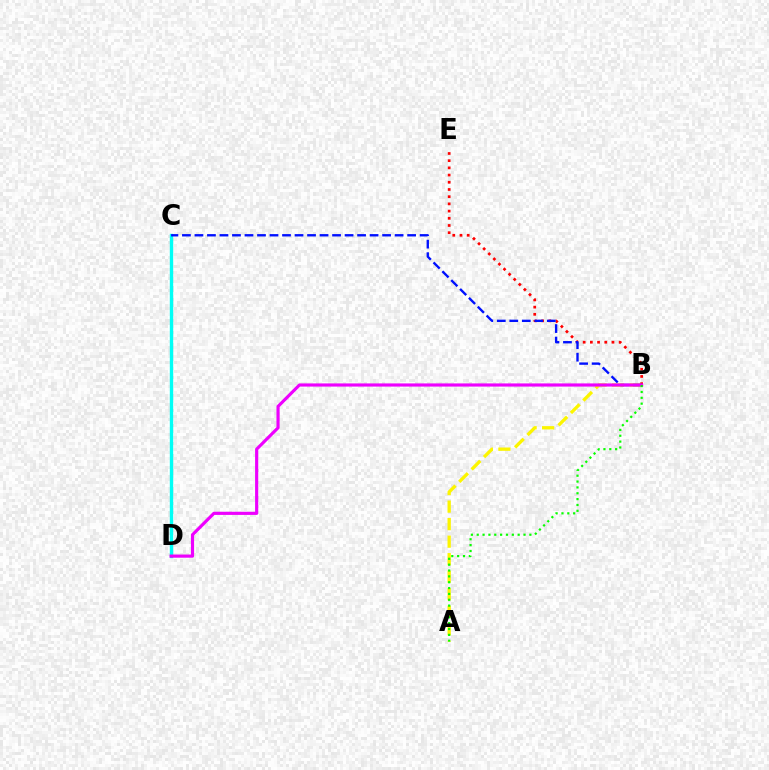{('C', 'D'): [{'color': '#00fff6', 'line_style': 'solid', 'thickness': 2.43}], ('A', 'B'): [{'color': '#fcf500', 'line_style': 'dashed', 'thickness': 2.38}, {'color': '#08ff00', 'line_style': 'dotted', 'thickness': 1.59}], ('B', 'E'): [{'color': '#ff0000', 'line_style': 'dotted', 'thickness': 1.96}], ('B', 'C'): [{'color': '#0010ff', 'line_style': 'dashed', 'thickness': 1.7}], ('B', 'D'): [{'color': '#ee00ff', 'line_style': 'solid', 'thickness': 2.28}]}